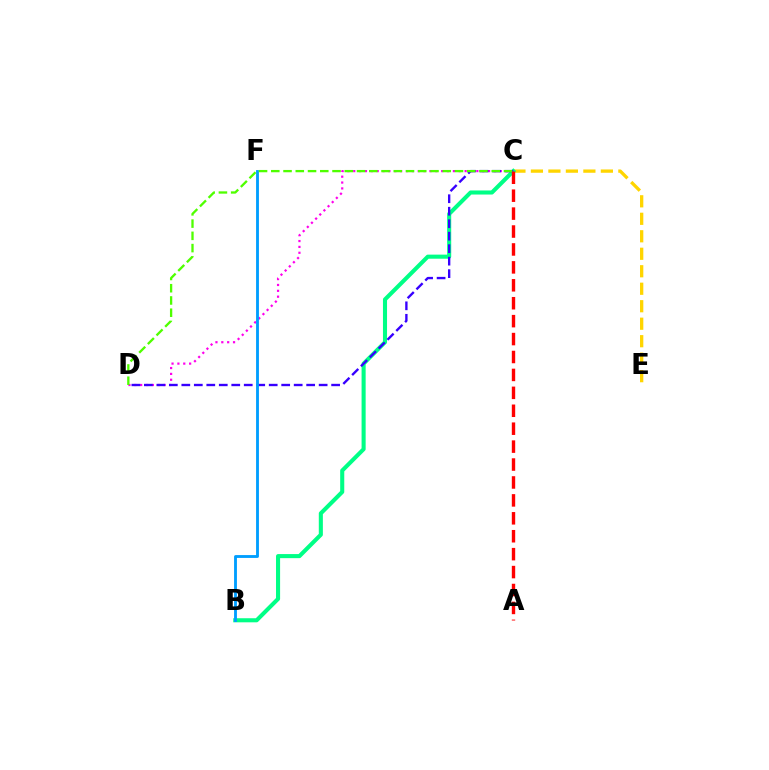{('C', 'E'): [{'color': '#ffd500', 'line_style': 'dashed', 'thickness': 2.38}], ('C', 'D'): [{'color': '#ff00ed', 'line_style': 'dotted', 'thickness': 1.59}, {'color': '#3700ff', 'line_style': 'dashed', 'thickness': 1.7}, {'color': '#4fff00', 'line_style': 'dashed', 'thickness': 1.66}], ('B', 'C'): [{'color': '#00ff86', 'line_style': 'solid', 'thickness': 2.94}], ('A', 'C'): [{'color': '#ff0000', 'line_style': 'dashed', 'thickness': 2.43}], ('B', 'F'): [{'color': '#009eff', 'line_style': 'solid', 'thickness': 2.05}]}